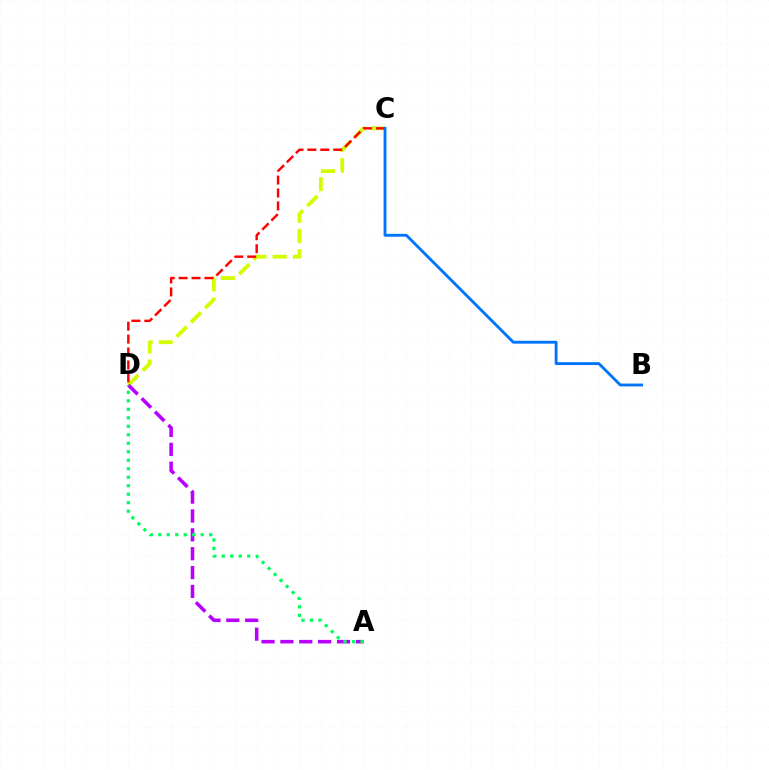{('C', 'D'): [{'color': '#d1ff00', 'line_style': 'dashed', 'thickness': 2.75}, {'color': '#ff0000', 'line_style': 'dashed', 'thickness': 1.75}], ('A', 'D'): [{'color': '#b900ff', 'line_style': 'dashed', 'thickness': 2.56}, {'color': '#00ff5c', 'line_style': 'dotted', 'thickness': 2.31}], ('B', 'C'): [{'color': '#0074ff', 'line_style': 'solid', 'thickness': 2.06}]}